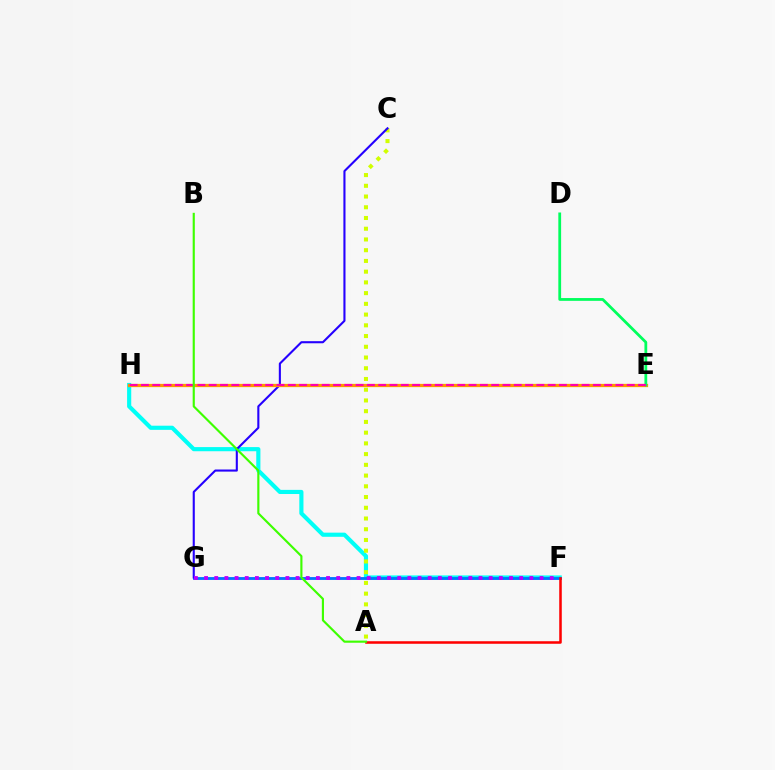{('F', 'H'): [{'color': '#00fff6', 'line_style': 'solid', 'thickness': 2.98}], ('A', 'C'): [{'color': '#d1ff00', 'line_style': 'dotted', 'thickness': 2.92}], ('F', 'G'): [{'color': '#0074ff', 'line_style': 'solid', 'thickness': 2.05}, {'color': '#b900ff', 'line_style': 'dotted', 'thickness': 2.76}], ('C', 'G'): [{'color': '#2500ff', 'line_style': 'solid', 'thickness': 1.51}], ('A', 'F'): [{'color': '#ff0000', 'line_style': 'solid', 'thickness': 1.83}], ('E', 'H'): [{'color': '#ff9400', 'line_style': 'solid', 'thickness': 2.34}, {'color': '#ff00ac', 'line_style': 'dashed', 'thickness': 1.53}], ('D', 'E'): [{'color': '#00ff5c', 'line_style': 'solid', 'thickness': 2.0}], ('A', 'B'): [{'color': '#3dff00', 'line_style': 'solid', 'thickness': 1.54}]}